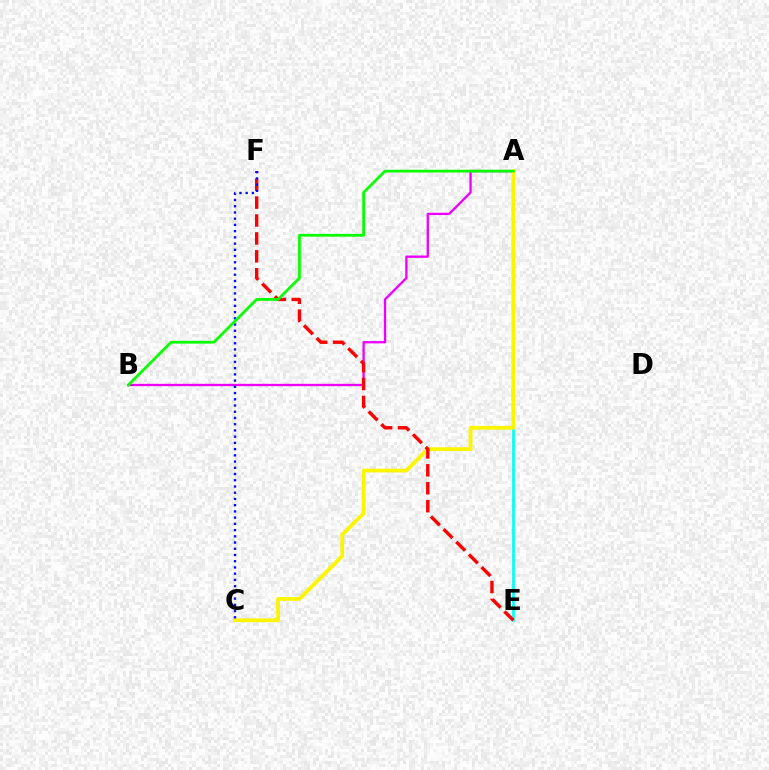{('A', 'B'): [{'color': '#ee00ff', 'line_style': 'solid', 'thickness': 1.67}, {'color': '#08ff00', 'line_style': 'solid', 'thickness': 1.98}], ('A', 'E'): [{'color': '#00fff6', 'line_style': 'solid', 'thickness': 1.95}], ('A', 'C'): [{'color': '#fcf500', 'line_style': 'solid', 'thickness': 2.74}], ('E', 'F'): [{'color': '#ff0000', 'line_style': 'dashed', 'thickness': 2.43}], ('C', 'F'): [{'color': '#0010ff', 'line_style': 'dotted', 'thickness': 1.69}]}